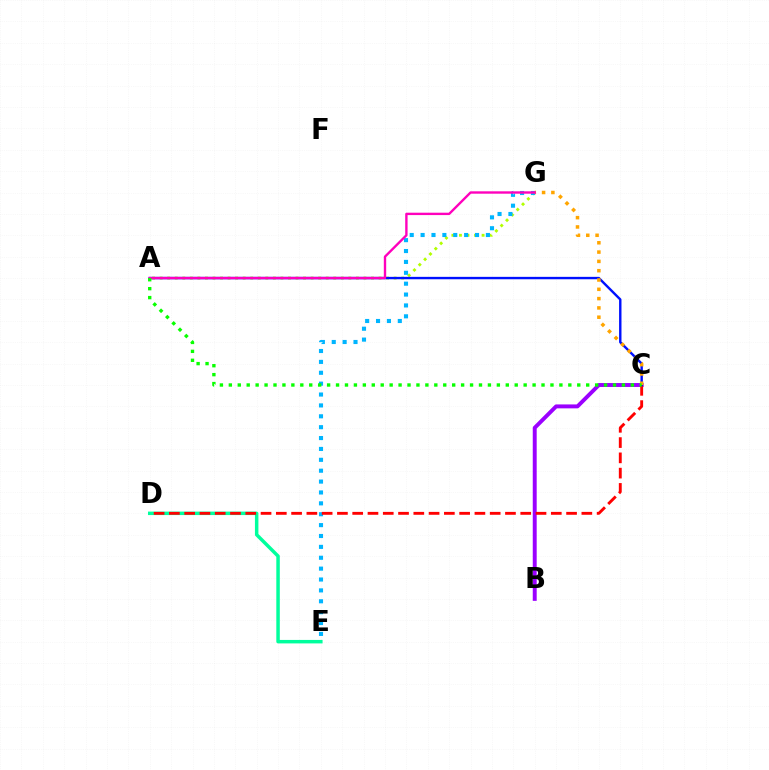{('D', 'E'): [{'color': '#00ff9d', 'line_style': 'solid', 'thickness': 2.5}], ('B', 'C'): [{'color': '#9b00ff', 'line_style': 'solid', 'thickness': 2.83}], ('A', 'G'): [{'color': '#b3ff00', 'line_style': 'dotted', 'thickness': 2.05}, {'color': '#ff00bd', 'line_style': 'solid', 'thickness': 1.71}], ('E', 'G'): [{'color': '#00b5ff', 'line_style': 'dotted', 'thickness': 2.96}], ('C', 'D'): [{'color': '#ff0000', 'line_style': 'dashed', 'thickness': 2.08}], ('A', 'C'): [{'color': '#0010ff', 'line_style': 'solid', 'thickness': 1.73}, {'color': '#08ff00', 'line_style': 'dotted', 'thickness': 2.43}], ('C', 'G'): [{'color': '#ffa500', 'line_style': 'dotted', 'thickness': 2.53}]}